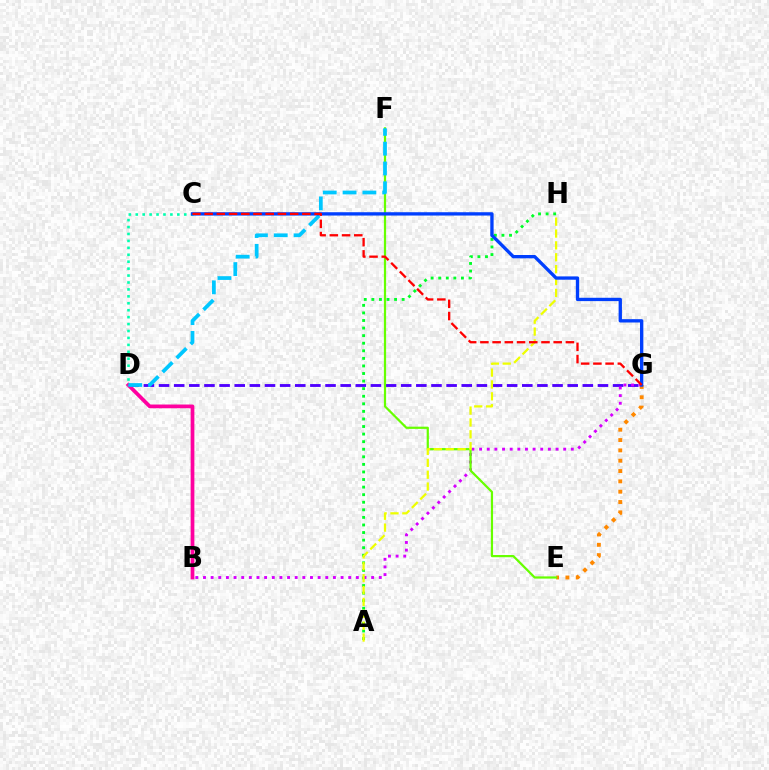{('D', 'G'): [{'color': '#4f00ff', 'line_style': 'dashed', 'thickness': 2.06}], ('B', 'D'): [{'color': '#ff00a0', 'line_style': 'solid', 'thickness': 2.69}], ('C', 'D'): [{'color': '#00ffaf', 'line_style': 'dotted', 'thickness': 1.88}], ('A', 'H'): [{'color': '#00ff27', 'line_style': 'dotted', 'thickness': 2.06}, {'color': '#eeff00', 'line_style': 'dashed', 'thickness': 1.61}], ('E', 'G'): [{'color': '#ff8800', 'line_style': 'dotted', 'thickness': 2.81}], ('B', 'G'): [{'color': '#d600ff', 'line_style': 'dotted', 'thickness': 2.08}], ('E', 'F'): [{'color': '#66ff00', 'line_style': 'solid', 'thickness': 1.6}], ('D', 'F'): [{'color': '#00c7ff', 'line_style': 'dashed', 'thickness': 2.69}], ('C', 'G'): [{'color': '#003fff', 'line_style': 'solid', 'thickness': 2.39}, {'color': '#ff0000', 'line_style': 'dashed', 'thickness': 1.66}]}